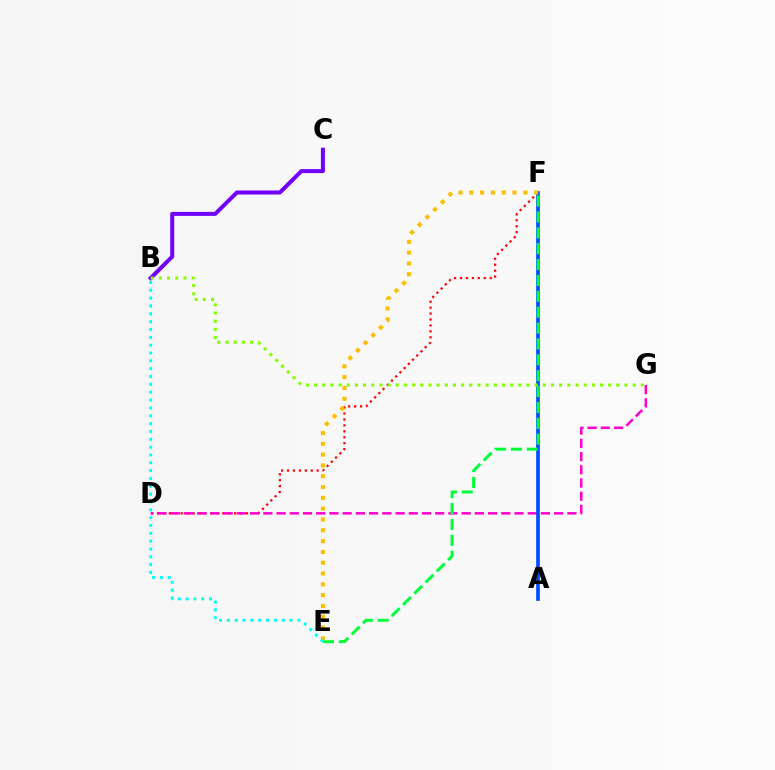{('D', 'F'): [{'color': '#ff0000', 'line_style': 'dotted', 'thickness': 1.61}], ('D', 'G'): [{'color': '#ff00cf', 'line_style': 'dashed', 'thickness': 1.8}], ('A', 'F'): [{'color': '#004bff', 'line_style': 'solid', 'thickness': 2.65}], ('B', 'C'): [{'color': '#7200ff', 'line_style': 'solid', 'thickness': 2.9}], ('E', 'F'): [{'color': '#00ff39', 'line_style': 'dashed', 'thickness': 2.16}, {'color': '#ffbd00', 'line_style': 'dotted', 'thickness': 2.94}], ('B', 'E'): [{'color': '#00fff6', 'line_style': 'dotted', 'thickness': 2.13}], ('B', 'G'): [{'color': '#84ff00', 'line_style': 'dotted', 'thickness': 2.22}]}